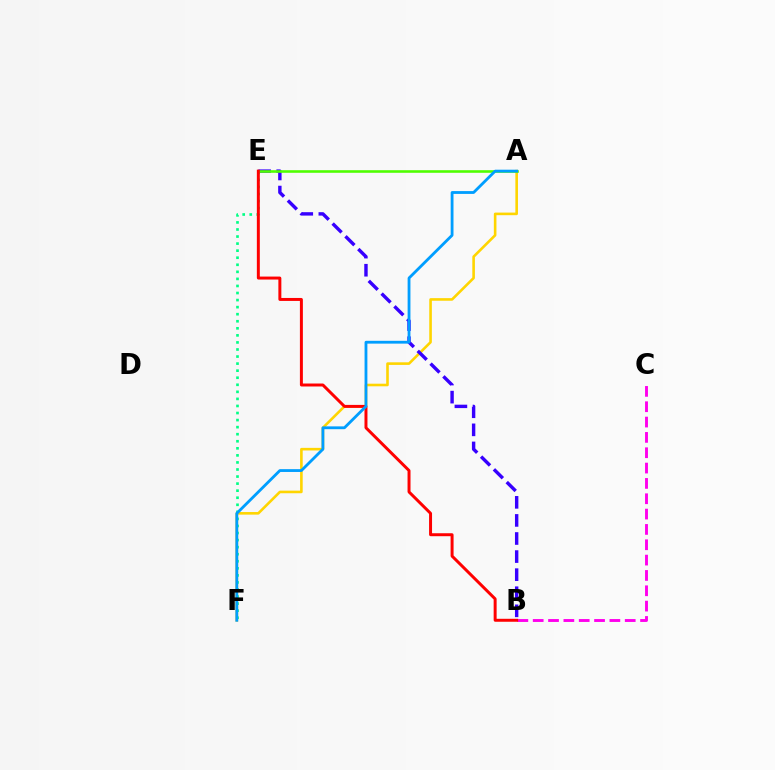{('A', 'F'): [{'color': '#ffd500', 'line_style': 'solid', 'thickness': 1.87}, {'color': '#009eff', 'line_style': 'solid', 'thickness': 2.03}], ('B', 'C'): [{'color': '#ff00ed', 'line_style': 'dashed', 'thickness': 2.08}], ('B', 'E'): [{'color': '#3700ff', 'line_style': 'dashed', 'thickness': 2.46}, {'color': '#ff0000', 'line_style': 'solid', 'thickness': 2.14}], ('E', 'F'): [{'color': '#00ff86', 'line_style': 'dotted', 'thickness': 1.92}], ('A', 'E'): [{'color': '#4fff00', 'line_style': 'solid', 'thickness': 1.86}]}